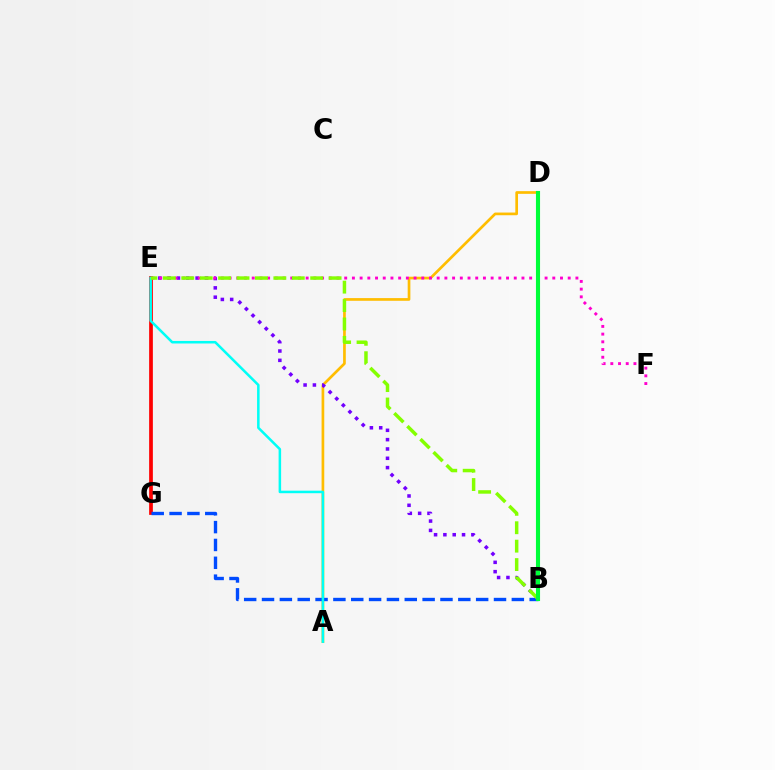{('E', 'G'): [{'color': '#ff0000', 'line_style': 'solid', 'thickness': 2.68}], ('A', 'D'): [{'color': '#ffbd00', 'line_style': 'solid', 'thickness': 1.93}], ('B', 'G'): [{'color': '#004bff', 'line_style': 'dashed', 'thickness': 2.42}], ('B', 'E'): [{'color': '#7200ff', 'line_style': 'dotted', 'thickness': 2.53}, {'color': '#84ff00', 'line_style': 'dashed', 'thickness': 2.5}], ('A', 'E'): [{'color': '#00fff6', 'line_style': 'solid', 'thickness': 1.82}], ('E', 'F'): [{'color': '#ff00cf', 'line_style': 'dotted', 'thickness': 2.09}], ('B', 'D'): [{'color': '#00ff39', 'line_style': 'solid', 'thickness': 2.95}]}